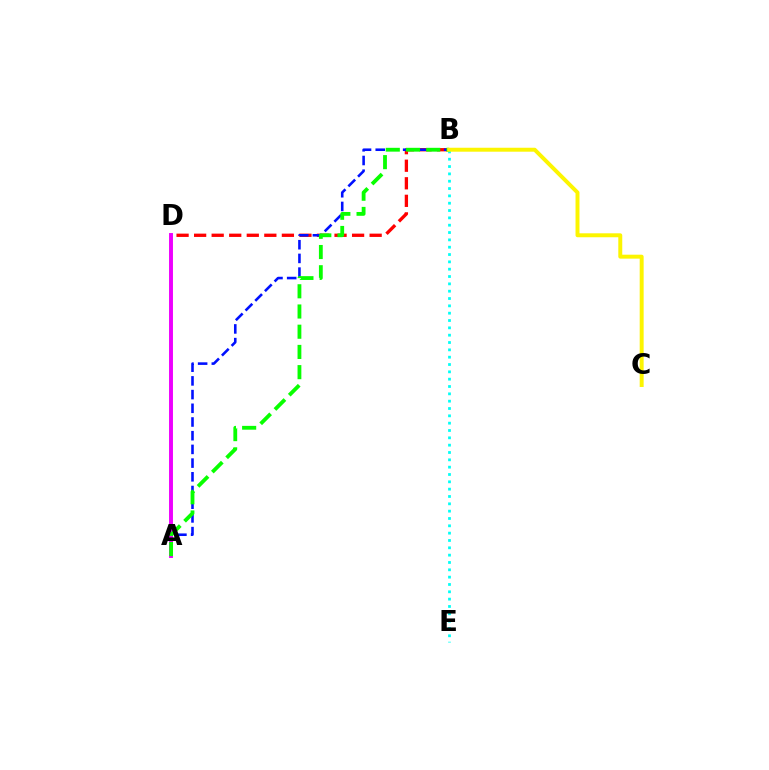{('B', 'D'): [{'color': '#ff0000', 'line_style': 'dashed', 'thickness': 2.38}], ('A', 'B'): [{'color': '#0010ff', 'line_style': 'dashed', 'thickness': 1.86}, {'color': '#08ff00', 'line_style': 'dashed', 'thickness': 2.75}], ('B', 'E'): [{'color': '#00fff6', 'line_style': 'dotted', 'thickness': 1.99}], ('A', 'D'): [{'color': '#ee00ff', 'line_style': 'solid', 'thickness': 2.83}], ('B', 'C'): [{'color': '#fcf500', 'line_style': 'solid', 'thickness': 2.84}]}